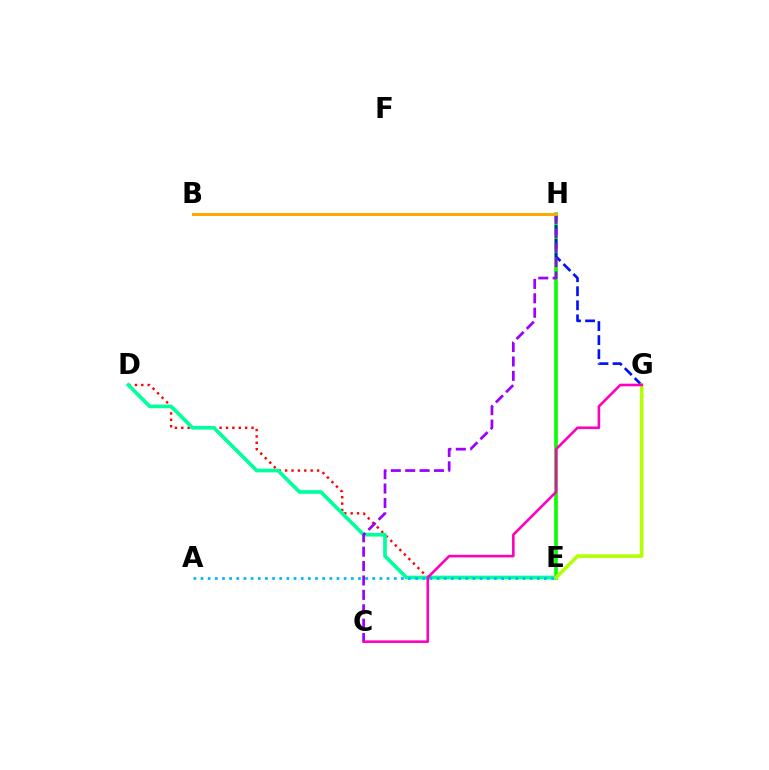{('D', 'E'): [{'color': '#ff0000', 'line_style': 'dotted', 'thickness': 1.73}, {'color': '#00ff9d', 'line_style': 'solid', 'thickness': 2.65}], ('E', 'H'): [{'color': '#08ff00', 'line_style': 'solid', 'thickness': 2.61}], ('A', 'E'): [{'color': '#00b5ff', 'line_style': 'dotted', 'thickness': 1.94}], ('G', 'H'): [{'color': '#0010ff', 'line_style': 'dashed', 'thickness': 1.91}], ('E', 'G'): [{'color': '#b3ff00', 'line_style': 'solid', 'thickness': 2.57}], ('C', 'H'): [{'color': '#9b00ff', 'line_style': 'dashed', 'thickness': 1.96}], ('B', 'H'): [{'color': '#ffa500', 'line_style': 'solid', 'thickness': 2.1}], ('C', 'G'): [{'color': '#ff00bd', 'line_style': 'solid', 'thickness': 1.87}]}